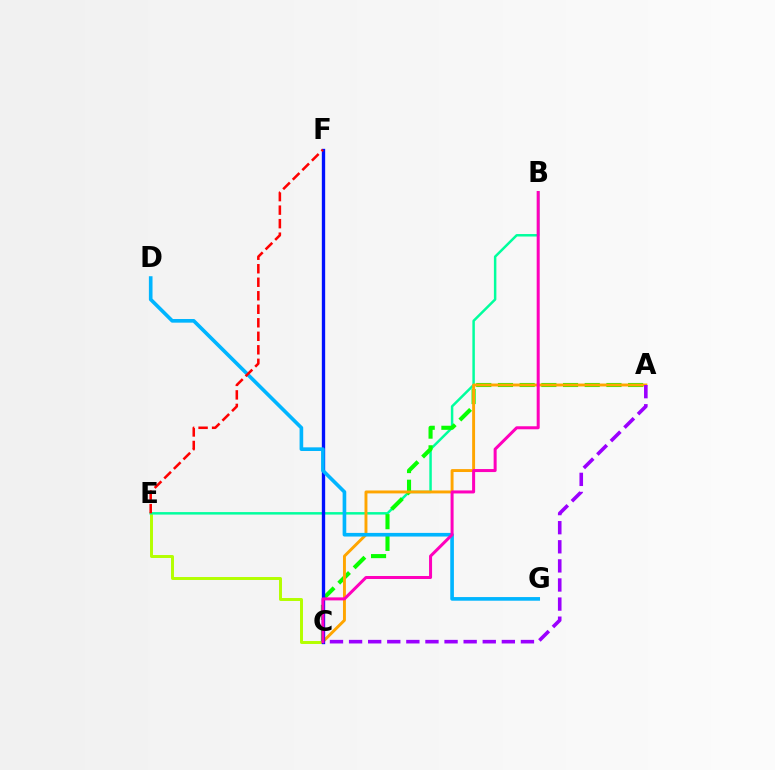{('C', 'E'): [{'color': '#b3ff00', 'line_style': 'solid', 'thickness': 2.13}], ('B', 'E'): [{'color': '#00ff9d', 'line_style': 'solid', 'thickness': 1.78}], ('A', 'C'): [{'color': '#08ff00', 'line_style': 'dashed', 'thickness': 2.95}, {'color': '#ffa500', 'line_style': 'solid', 'thickness': 2.1}, {'color': '#9b00ff', 'line_style': 'dashed', 'thickness': 2.59}], ('C', 'F'): [{'color': '#0010ff', 'line_style': 'solid', 'thickness': 2.4}], ('D', 'G'): [{'color': '#00b5ff', 'line_style': 'solid', 'thickness': 2.62}], ('B', 'C'): [{'color': '#ff00bd', 'line_style': 'solid', 'thickness': 2.17}], ('E', 'F'): [{'color': '#ff0000', 'line_style': 'dashed', 'thickness': 1.84}]}